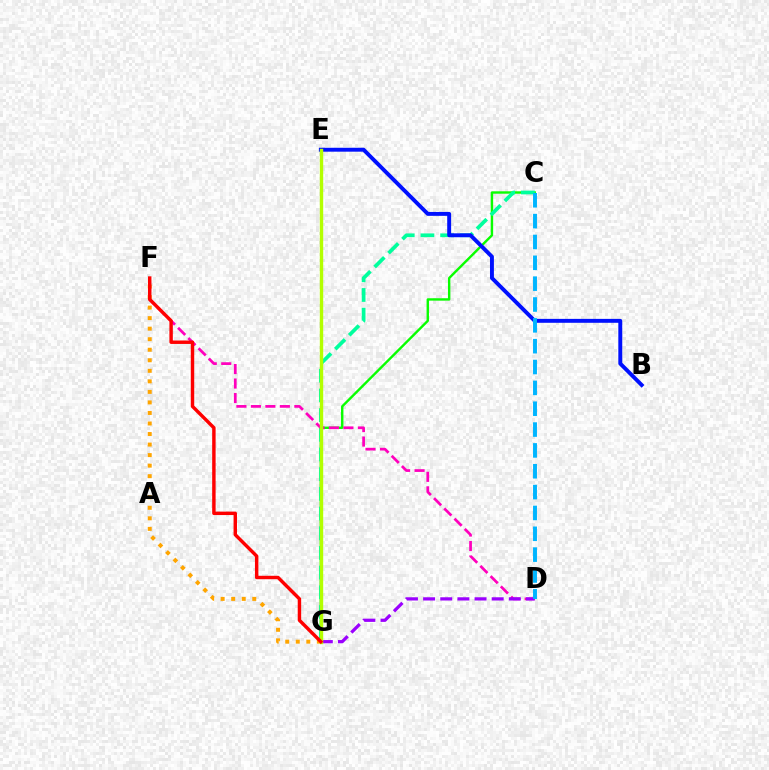{('C', 'G'): [{'color': '#08ff00', 'line_style': 'solid', 'thickness': 1.73}, {'color': '#00ff9d', 'line_style': 'dashed', 'thickness': 2.67}], ('F', 'G'): [{'color': '#ffa500', 'line_style': 'dotted', 'thickness': 2.86}, {'color': '#ff0000', 'line_style': 'solid', 'thickness': 2.47}], ('D', 'F'): [{'color': '#ff00bd', 'line_style': 'dashed', 'thickness': 1.97}], ('B', 'E'): [{'color': '#0010ff', 'line_style': 'solid', 'thickness': 2.82}], ('D', 'G'): [{'color': '#9b00ff', 'line_style': 'dashed', 'thickness': 2.33}], ('E', 'G'): [{'color': '#b3ff00', 'line_style': 'solid', 'thickness': 2.44}], ('C', 'D'): [{'color': '#00b5ff', 'line_style': 'dashed', 'thickness': 2.83}]}